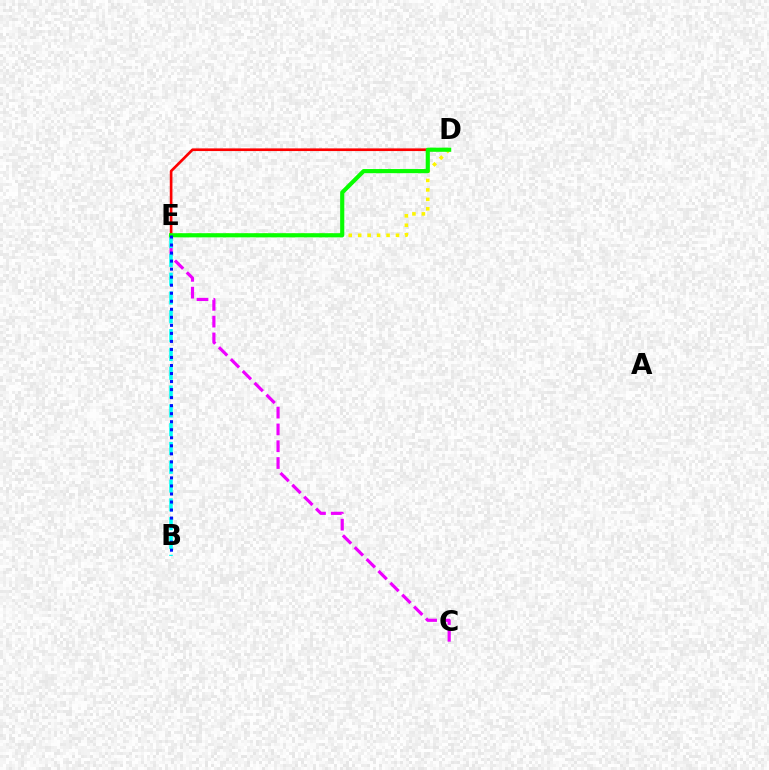{('C', 'E'): [{'color': '#ee00ff', 'line_style': 'dashed', 'thickness': 2.28}], ('B', 'E'): [{'color': '#00fff6', 'line_style': 'dashed', 'thickness': 2.56}, {'color': '#0010ff', 'line_style': 'dotted', 'thickness': 2.18}], ('D', 'E'): [{'color': '#ff0000', 'line_style': 'solid', 'thickness': 1.92}, {'color': '#fcf500', 'line_style': 'dotted', 'thickness': 2.57}, {'color': '#08ff00', 'line_style': 'solid', 'thickness': 2.98}]}